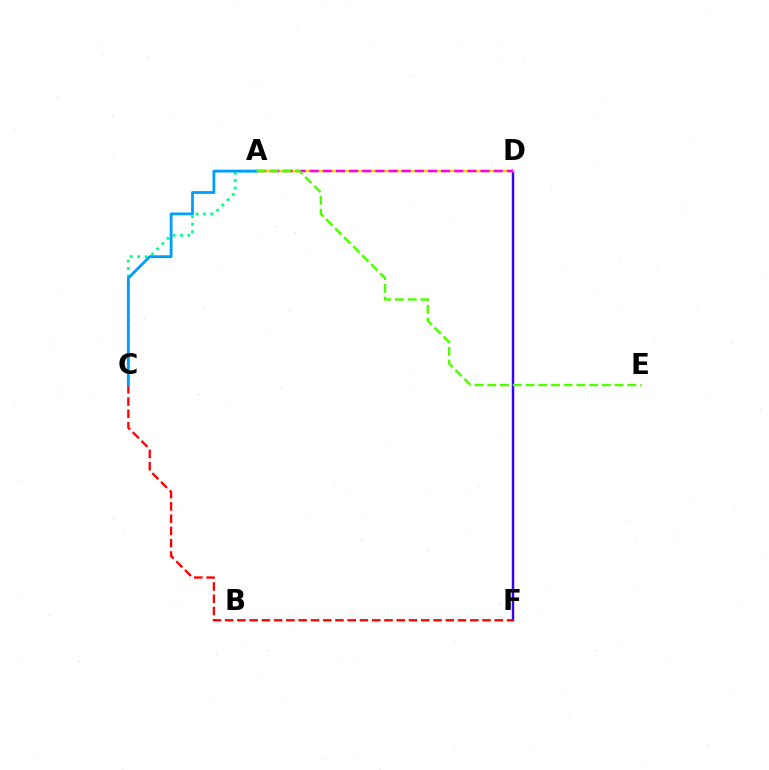{('D', 'F'): [{'color': '#3700ff', 'line_style': 'solid', 'thickness': 1.76}], ('A', 'D'): [{'color': '#ffd500', 'line_style': 'solid', 'thickness': 1.78}, {'color': '#ff00ed', 'line_style': 'dashed', 'thickness': 1.79}], ('C', 'F'): [{'color': '#ff0000', 'line_style': 'dashed', 'thickness': 1.67}], ('A', 'C'): [{'color': '#00ff86', 'line_style': 'dotted', 'thickness': 2.0}, {'color': '#009eff', 'line_style': 'solid', 'thickness': 2.03}], ('A', 'E'): [{'color': '#4fff00', 'line_style': 'dashed', 'thickness': 1.73}]}